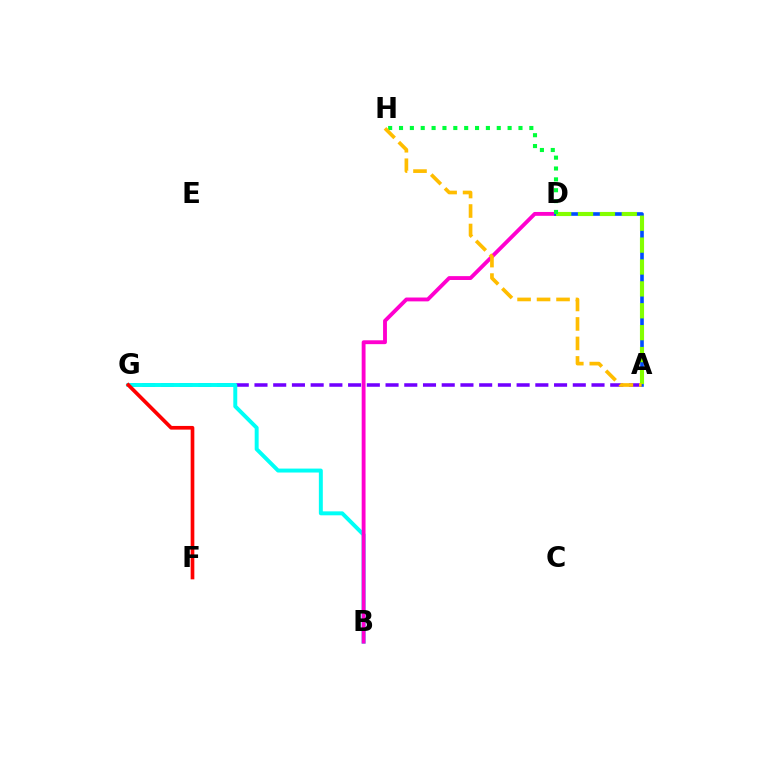{('A', 'G'): [{'color': '#7200ff', 'line_style': 'dashed', 'thickness': 2.54}], ('B', 'G'): [{'color': '#00fff6', 'line_style': 'solid', 'thickness': 2.84}], ('B', 'D'): [{'color': '#ff00cf', 'line_style': 'solid', 'thickness': 2.78}], ('F', 'G'): [{'color': '#ff0000', 'line_style': 'solid', 'thickness': 2.65}], ('A', 'D'): [{'color': '#004bff', 'line_style': 'solid', 'thickness': 2.61}, {'color': '#84ff00', 'line_style': 'dashed', 'thickness': 2.97}], ('D', 'H'): [{'color': '#00ff39', 'line_style': 'dotted', 'thickness': 2.95}], ('A', 'H'): [{'color': '#ffbd00', 'line_style': 'dashed', 'thickness': 2.65}]}